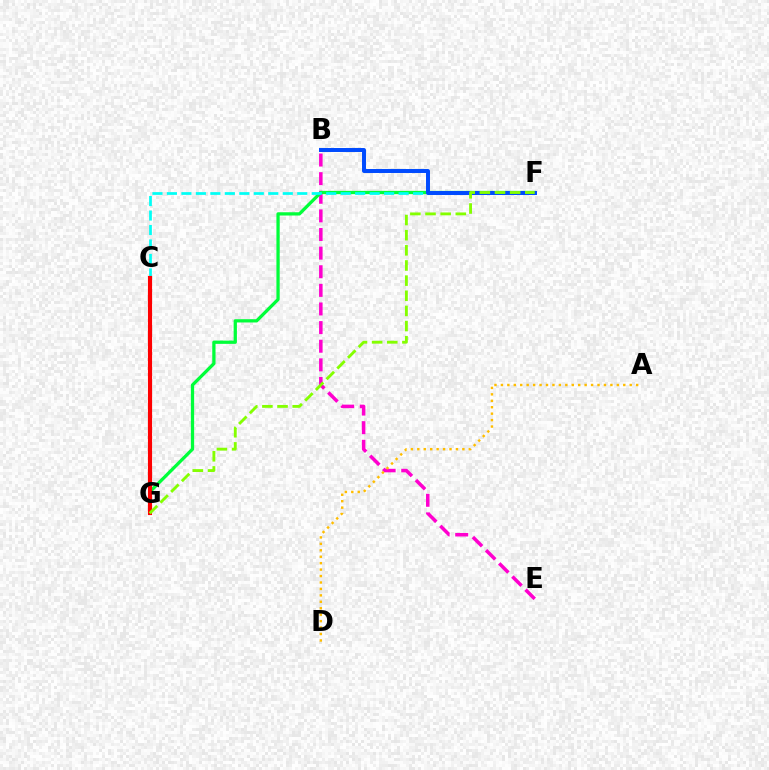{('B', 'E'): [{'color': '#ff00cf', 'line_style': 'dashed', 'thickness': 2.53}], ('F', 'G'): [{'color': '#00ff39', 'line_style': 'solid', 'thickness': 2.35}, {'color': '#84ff00', 'line_style': 'dashed', 'thickness': 2.06}], ('A', 'D'): [{'color': '#ffbd00', 'line_style': 'dotted', 'thickness': 1.75}], ('C', 'F'): [{'color': '#00fff6', 'line_style': 'dashed', 'thickness': 1.97}], ('C', 'G'): [{'color': '#7200ff', 'line_style': 'dashed', 'thickness': 2.07}, {'color': '#ff0000', 'line_style': 'solid', 'thickness': 2.97}], ('B', 'F'): [{'color': '#004bff', 'line_style': 'solid', 'thickness': 2.86}]}